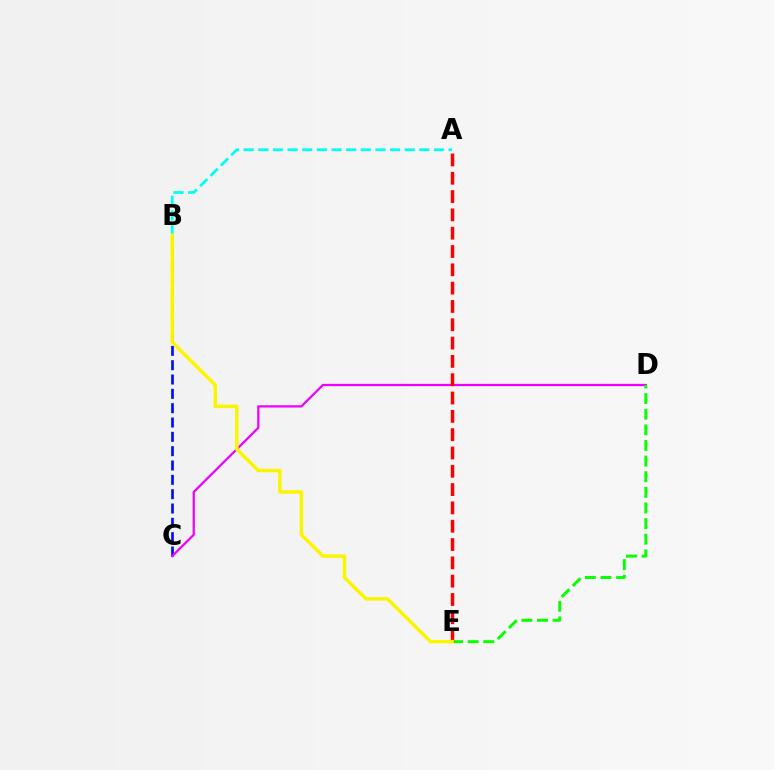{('B', 'C'): [{'color': '#0010ff', 'line_style': 'dashed', 'thickness': 1.95}], ('C', 'D'): [{'color': '#ee00ff', 'line_style': 'solid', 'thickness': 1.62}], ('D', 'E'): [{'color': '#08ff00', 'line_style': 'dashed', 'thickness': 2.12}], ('A', 'E'): [{'color': '#ff0000', 'line_style': 'dashed', 'thickness': 2.49}], ('A', 'B'): [{'color': '#00fff6', 'line_style': 'dashed', 'thickness': 1.99}], ('B', 'E'): [{'color': '#fcf500', 'line_style': 'solid', 'thickness': 2.5}]}